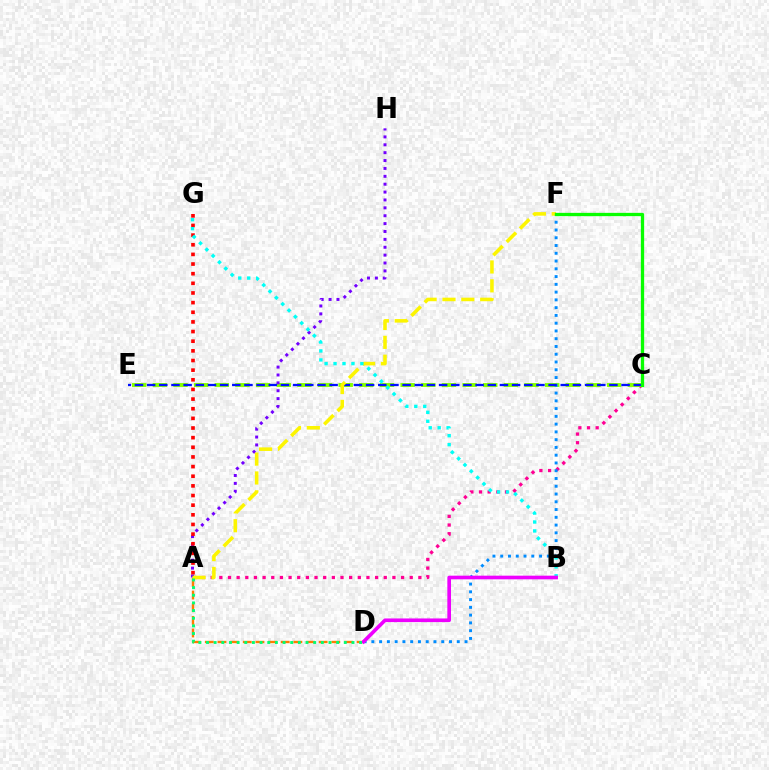{('A', 'C'): [{'color': '#ff0094', 'line_style': 'dotted', 'thickness': 2.35}], ('A', 'D'): [{'color': '#ff7c00', 'line_style': 'dashed', 'thickness': 1.72}, {'color': '#00ff74', 'line_style': 'dotted', 'thickness': 2.08}], ('C', 'E'): [{'color': '#84ff00', 'line_style': 'dashed', 'thickness': 2.81}, {'color': '#0010ff', 'line_style': 'dashed', 'thickness': 1.65}], ('A', 'H'): [{'color': '#7200ff', 'line_style': 'dotted', 'thickness': 2.14}], ('D', 'F'): [{'color': '#008cff', 'line_style': 'dotted', 'thickness': 2.11}], ('A', 'F'): [{'color': '#fcf500', 'line_style': 'dashed', 'thickness': 2.56}], ('A', 'G'): [{'color': '#ff0000', 'line_style': 'dotted', 'thickness': 2.62}], ('B', 'G'): [{'color': '#00fff6', 'line_style': 'dotted', 'thickness': 2.43}], ('C', 'F'): [{'color': '#08ff00', 'line_style': 'solid', 'thickness': 2.37}], ('B', 'D'): [{'color': '#ee00ff', 'line_style': 'solid', 'thickness': 2.63}]}